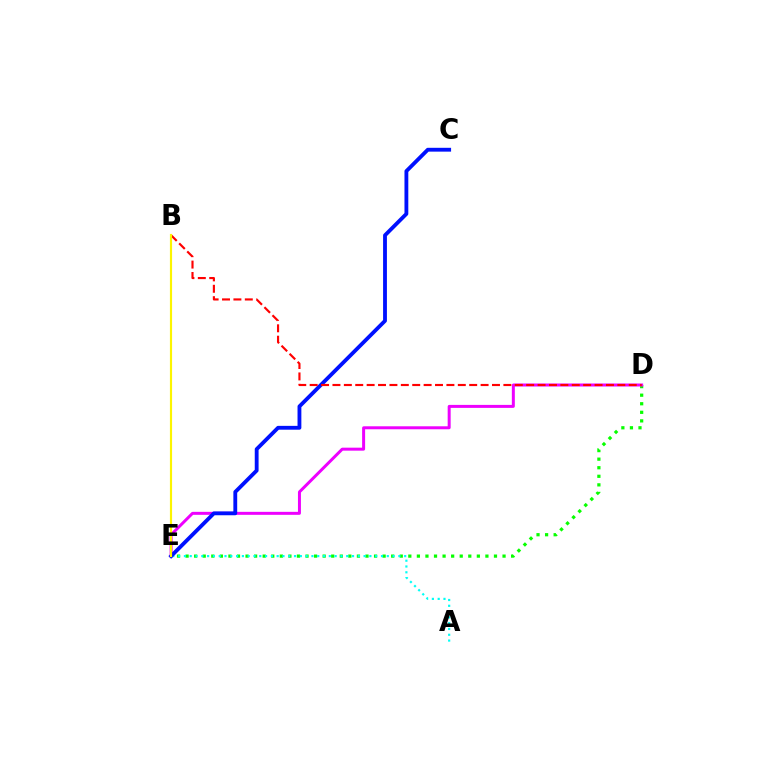{('D', 'E'): [{'color': '#08ff00', 'line_style': 'dotted', 'thickness': 2.33}, {'color': '#ee00ff', 'line_style': 'solid', 'thickness': 2.15}], ('A', 'E'): [{'color': '#00fff6', 'line_style': 'dotted', 'thickness': 1.57}], ('C', 'E'): [{'color': '#0010ff', 'line_style': 'solid', 'thickness': 2.76}], ('B', 'D'): [{'color': '#ff0000', 'line_style': 'dashed', 'thickness': 1.55}], ('B', 'E'): [{'color': '#fcf500', 'line_style': 'solid', 'thickness': 1.55}]}